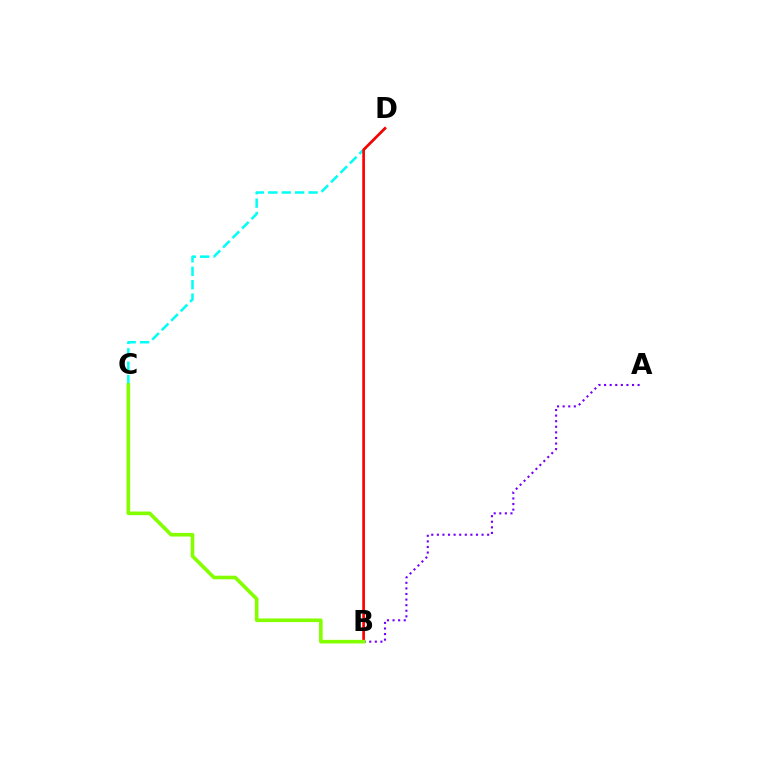{('A', 'B'): [{'color': '#7200ff', 'line_style': 'dotted', 'thickness': 1.52}], ('C', 'D'): [{'color': '#00fff6', 'line_style': 'dashed', 'thickness': 1.82}], ('B', 'D'): [{'color': '#ff0000', 'line_style': 'solid', 'thickness': 1.94}], ('B', 'C'): [{'color': '#84ff00', 'line_style': 'solid', 'thickness': 2.61}]}